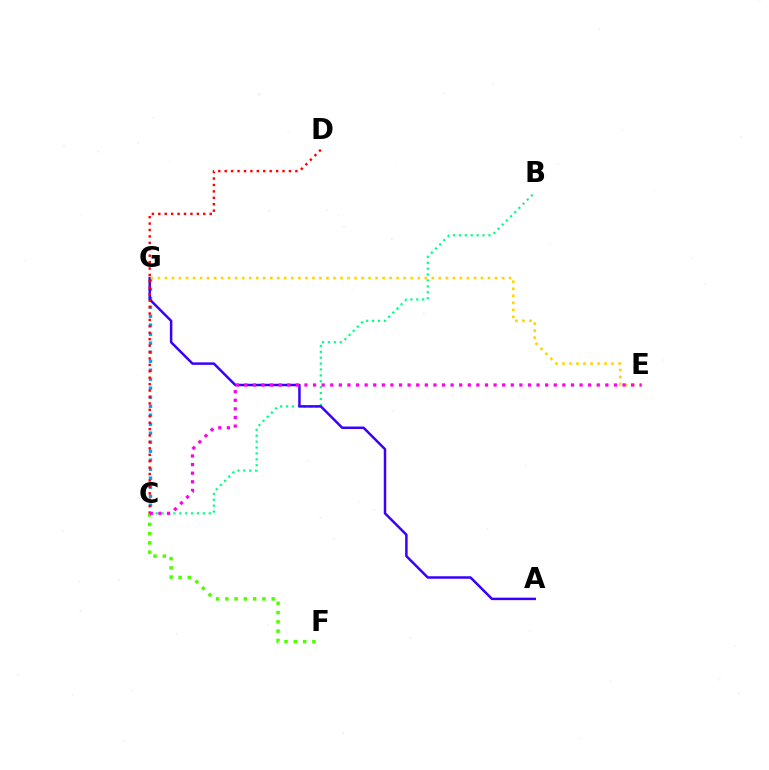{('C', 'G'): [{'color': '#009eff', 'line_style': 'dotted', 'thickness': 2.45}], ('B', 'C'): [{'color': '#00ff86', 'line_style': 'dotted', 'thickness': 1.6}], ('A', 'G'): [{'color': '#3700ff', 'line_style': 'solid', 'thickness': 1.79}], ('C', 'F'): [{'color': '#4fff00', 'line_style': 'dotted', 'thickness': 2.52}], ('C', 'D'): [{'color': '#ff0000', 'line_style': 'dotted', 'thickness': 1.75}], ('E', 'G'): [{'color': '#ffd500', 'line_style': 'dotted', 'thickness': 1.91}], ('C', 'E'): [{'color': '#ff00ed', 'line_style': 'dotted', 'thickness': 2.34}]}